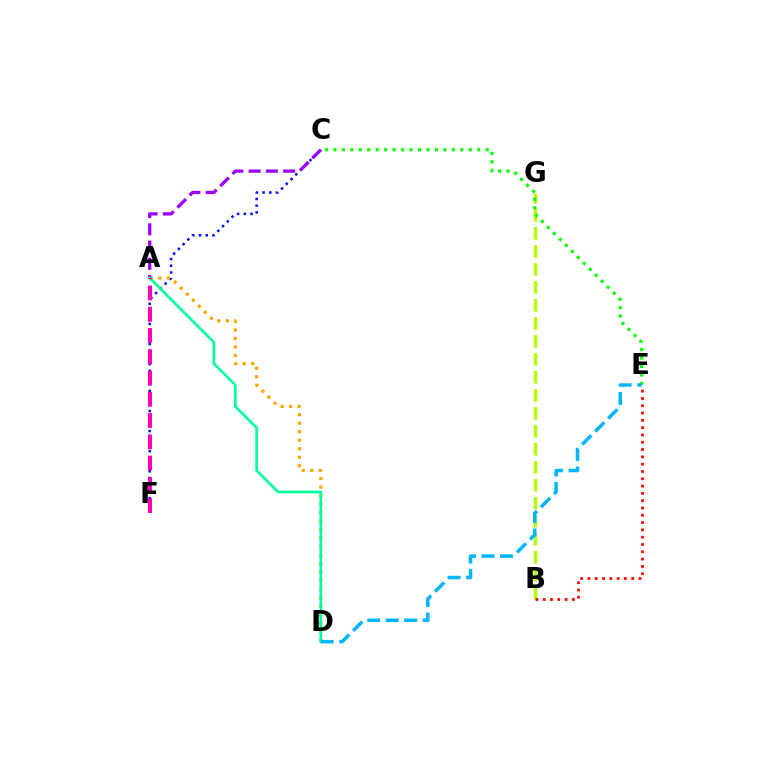{('C', 'F'): [{'color': '#0010ff', 'line_style': 'dotted', 'thickness': 1.82}], ('A', 'D'): [{'color': '#ffa500', 'line_style': 'dotted', 'thickness': 2.32}, {'color': '#00ff9d', 'line_style': 'solid', 'thickness': 1.94}], ('A', 'C'): [{'color': '#9b00ff', 'line_style': 'dashed', 'thickness': 2.34}], ('B', 'G'): [{'color': '#b3ff00', 'line_style': 'dashed', 'thickness': 2.44}], ('C', 'E'): [{'color': '#08ff00', 'line_style': 'dotted', 'thickness': 2.3}], ('D', 'E'): [{'color': '#00b5ff', 'line_style': 'dashed', 'thickness': 2.5}], ('B', 'E'): [{'color': '#ff0000', 'line_style': 'dotted', 'thickness': 1.98}], ('A', 'F'): [{'color': '#ff00bd', 'line_style': 'dashed', 'thickness': 2.89}]}